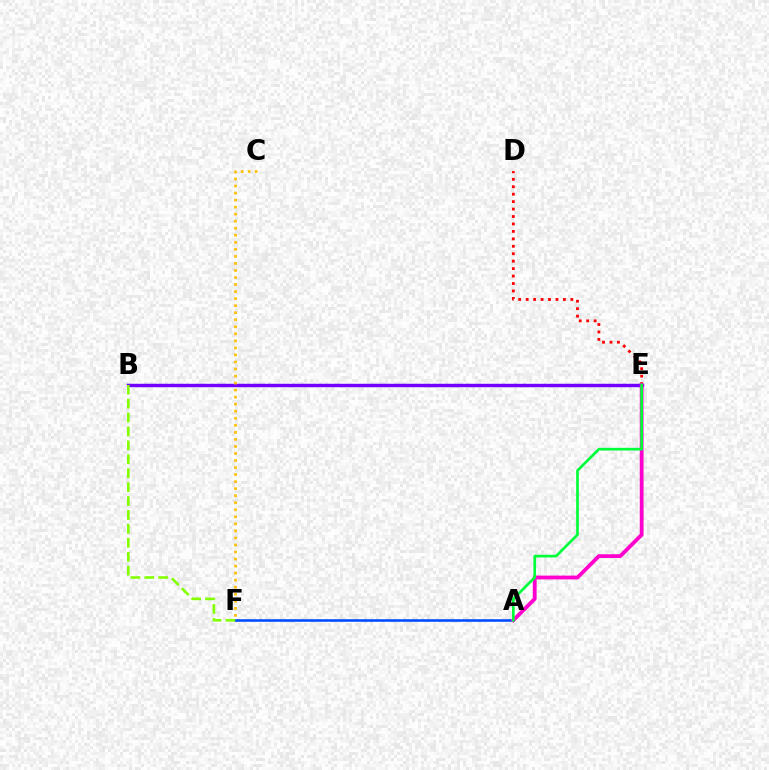{('B', 'E'): [{'color': '#00fff6', 'line_style': 'solid', 'thickness': 2.05}, {'color': '#7200ff', 'line_style': 'solid', 'thickness': 2.47}], ('A', 'F'): [{'color': '#004bff', 'line_style': 'solid', 'thickness': 1.86}], ('D', 'E'): [{'color': '#ff0000', 'line_style': 'dotted', 'thickness': 2.02}], ('A', 'E'): [{'color': '#ff00cf', 'line_style': 'solid', 'thickness': 2.73}, {'color': '#00ff39', 'line_style': 'solid', 'thickness': 1.92}], ('C', 'F'): [{'color': '#ffbd00', 'line_style': 'dotted', 'thickness': 1.91}], ('B', 'F'): [{'color': '#84ff00', 'line_style': 'dashed', 'thickness': 1.89}]}